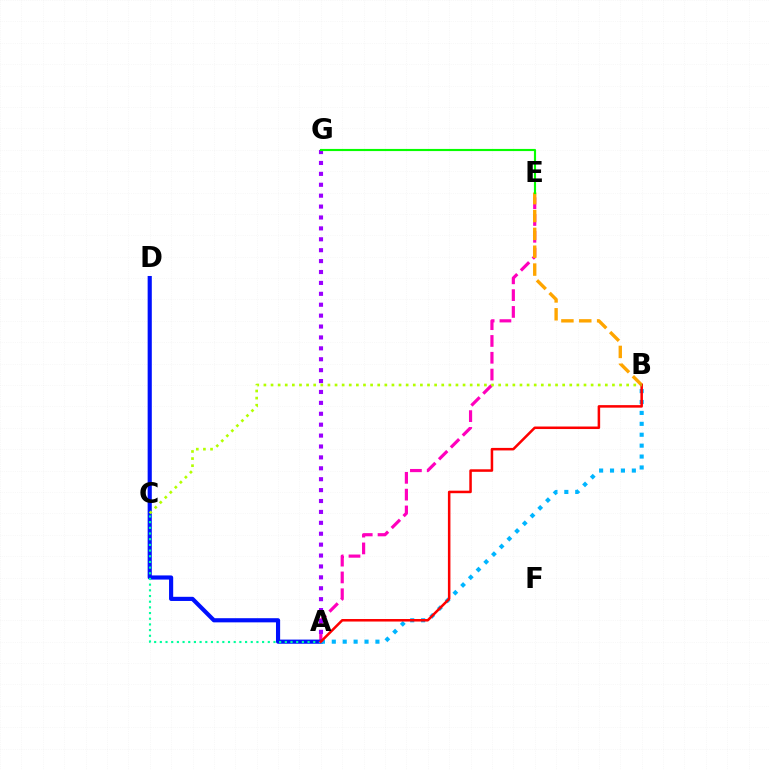{('A', 'E'): [{'color': '#ff00bd', 'line_style': 'dashed', 'thickness': 2.28}], ('B', 'E'): [{'color': '#ffa500', 'line_style': 'dashed', 'thickness': 2.43}], ('A', 'D'): [{'color': '#0010ff', 'line_style': 'solid', 'thickness': 2.99}], ('A', 'B'): [{'color': '#00b5ff', 'line_style': 'dotted', 'thickness': 2.96}, {'color': '#ff0000', 'line_style': 'solid', 'thickness': 1.82}], ('A', 'C'): [{'color': '#00ff9d', 'line_style': 'dotted', 'thickness': 1.54}], ('A', 'G'): [{'color': '#9b00ff', 'line_style': 'dotted', 'thickness': 2.96}], ('B', 'C'): [{'color': '#b3ff00', 'line_style': 'dotted', 'thickness': 1.93}], ('E', 'G'): [{'color': '#08ff00', 'line_style': 'solid', 'thickness': 1.54}]}